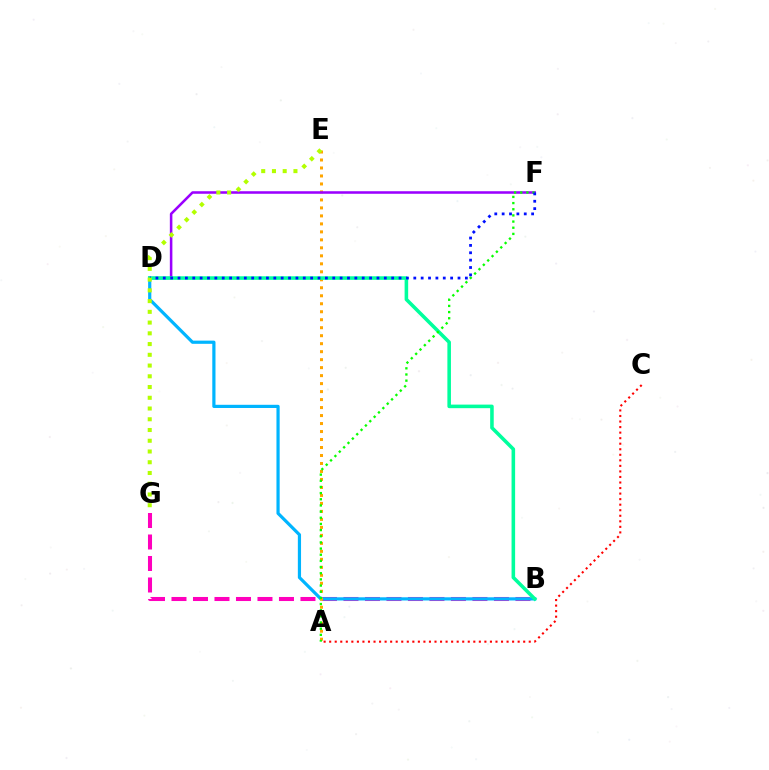{('B', 'G'): [{'color': '#ff00bd', 'line_style': 'dashed', 'thickness': 2.92}], ('B', 'D'): [{'color': '#00b5ff', 'line_style': 'solid', 'thickness': 2.3}, {'color': '#00ff9d', 'line_style': 'solid', 'thickness': 2.57}], ('A', 'E'): [{'color': '#ffa500', 'line_style': 'dotted', 'thickness': 2.17}], ('A', 'C'): [{'color': '#ff0000', 'line_style': 'dotted', 'thickness': 1.51}], ('D', 'F'): [{'color': '#9b00ff', 'line_style': 'solid', 'thickness': 1.83}, {'color': '#0010ff', 'line_style': 'dotted', 'thickness': 2.0}], ('A', 'F'): [{'color': '#08ff00', 'line_style': 'dotted', 'thickness': 1.67}], ('E', 'G'): [{'color': '#b3ff00', 'line_style': 'dotted', 'thickness': 2.92}]}